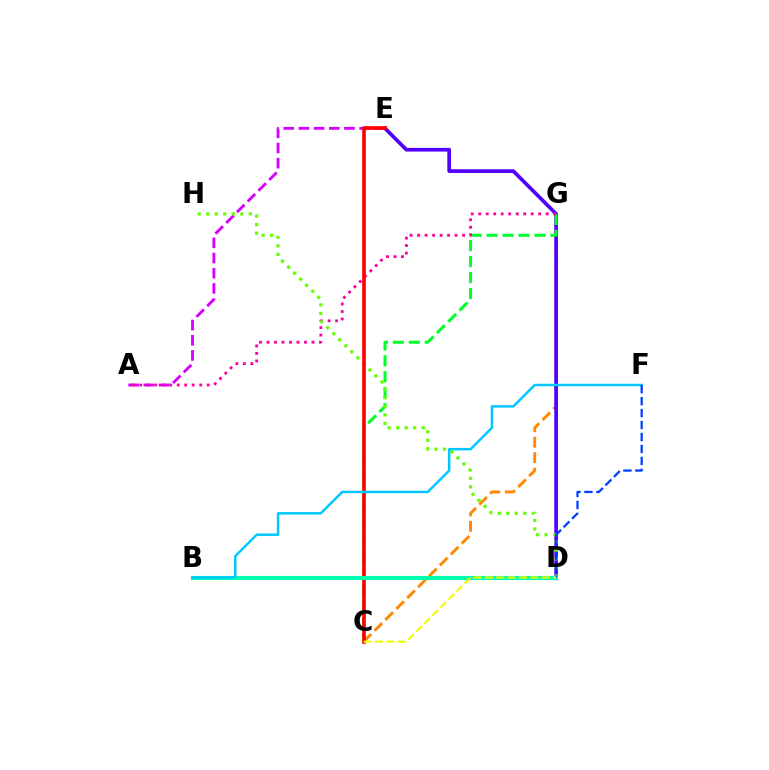{('A', 'E'): [{'color': '#d600ff', 'line_style': 'dashed', 'thickness': 2.06}], ('C', 'G'): [{'color': '#ff8800', 'line_style': 'dashed', 'thickness': 2.09}, {'color': '#00ff27', 'line_style': 'dashed', 'thickness': 2.17}], ('D', 'E'): [{'color': '#4f00ff', 'line_style': 'solid', 'thickness': 2.65}], ('A', 'G'): [{'color': '#ff00a0', 'line_style': 'dotted', 'thickness': 2.04}], ('D', 'H'): [{'color': '#66ff00', 'line_style': 'dotted', 'thickness': 2.32}], ('C', 'E'): [{'color': '#ff0000', 'line_style': 'solid', 'thickness': 2.62}], ('B', 'D'): [{'color': '#00ffaf', 'line_style': 'solid', 'thickness': 2.98}], ('B', 'F'): [{'color': '#00c7ff', 'line_style': 'solid', 'thickness': 1.78}], ('D', 'F'): [{'color': '#003fff', 'line_style': 'dashed', 'thickness': 1.62}], ('C', 'D'): [{'color': '#eeff00', 'line_style': 'dashed', 'thickness': 1.55}]}